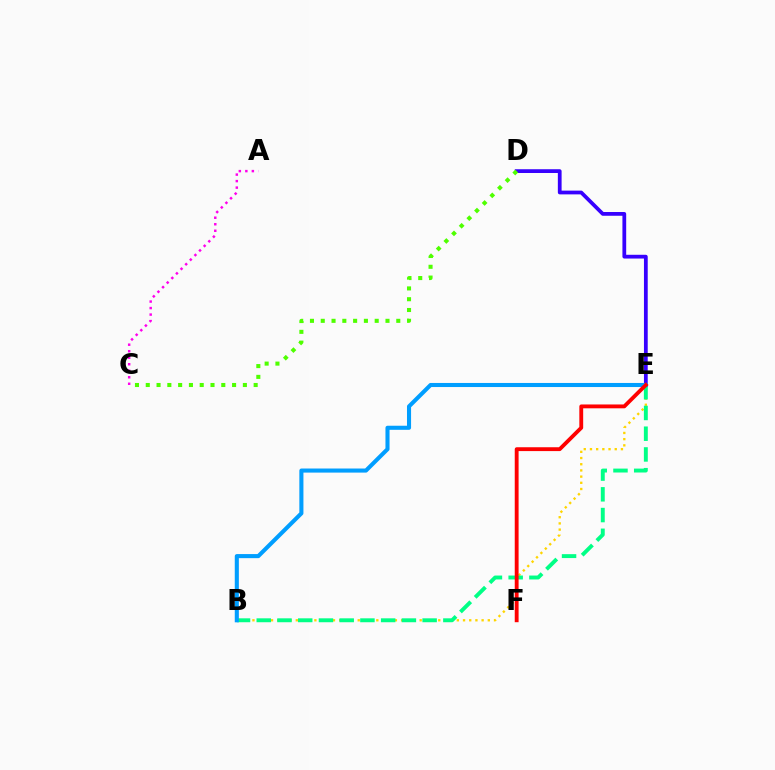{('B', 'E'): [{'color': '#ffd500', 'line_style': 'dotted', 'thickness': 1.68}, {'color': '#00ff86', 'line_style': 'dashed', 'thickness': 2.82}, {'color': '#009eff', 'line_style': 'solid', 'thickness': 2.94}], ('D', 'E'): [{'color': '#3700ff', 'line_style': 'solid', 'thickness': 2.71}], ('C', 'D'): [{'color': '#4fff00', 'line_style': 'dotted', 'thickness': 2.93}], ('A', 'C'): [{'color': '#ff00ed', 'line_style': 'dotted', 'thickness': 1.77}], ('E', 'F'): [{'color': '#ff0000', 'line_style': 'solid', 'thickness': 2.77}]}